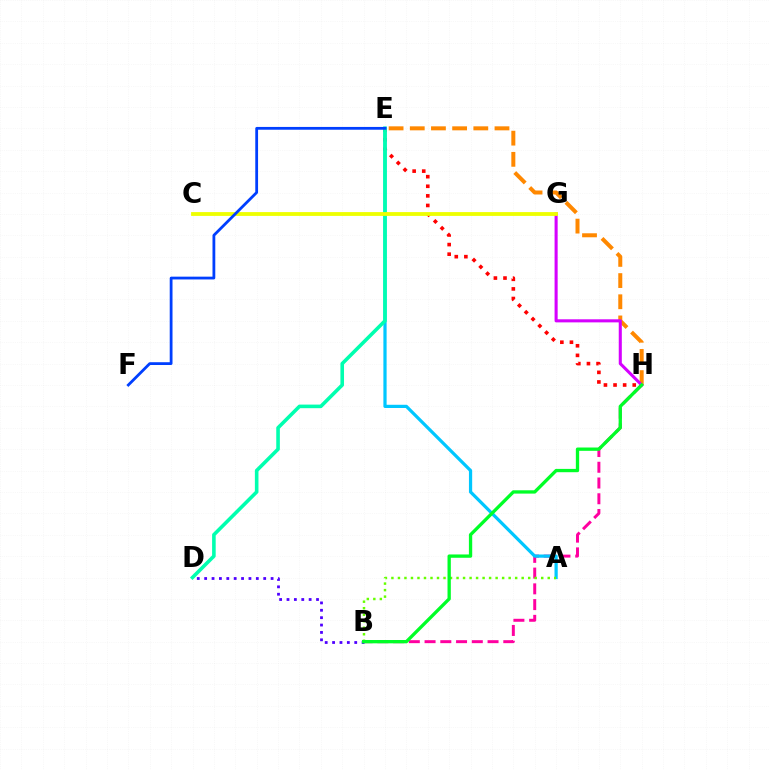{('E', 'H'): [{'color': '#ff0000', 'line_style': 'dotted', 'thickness': 2.61}, {'color': '#ff8800', 'line_style': 'dashed', 'thickness': 2.88}], ('B', 'H'): [{'color': '#ff00a0', 'line_style': 'dashed', 'thickness': 2.14}, {'color': '#00ff27', 'line_style': 'solid', 'thickness': 2.39}], ('B', 'D'): [{'color': '#4f00ff', 'line_style': 'dotted', 'thickness': 2.01}], ('A', 'E'): [{'color': '#00c7ff', 'line_style': 'solid', 'thickness': 2.32}], ('D', 'E'): [{'color': '#00ffaf', 'line_style': 'solid', 'thickness': 2.59}], ('G', 'H'): [{'color': '#d600ff', 'line_style': 'solid', 'thickness': 2.21}], ('C', 'G'): [{'color': '#eeff00', 'line_style': 'solid', 'thickness': 2.75}], ('A', 'B'): [{'color': '#66ff00', 'line_style': 'dotted', 'thickness': 1.77}], ('E', 'F'): [{'color': '#003fff', 'line_style': 'solid', 'thickness': 2.01}]}